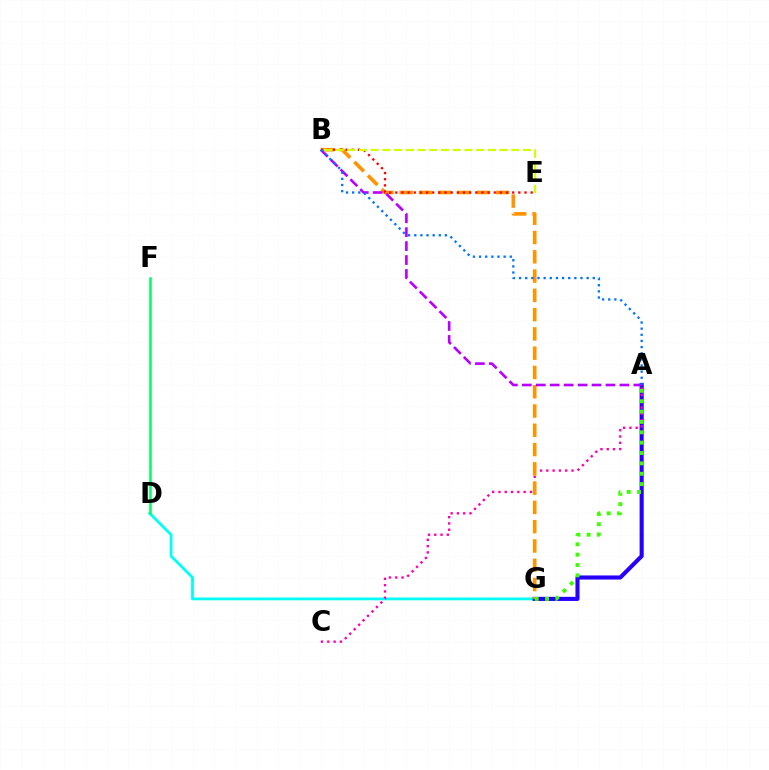{('D', 'G'): [{'color': '#00fff6', 'line_style': 'solid', 'thickness': 2.0}], ('A', 'G'): [{'color': '#2500ff', 'line_style': 'solid', 'thickness': 2.96}, {'color': '#3dff00', 'line_style': 'dotted', 'thickness': 2.82}], ('A', 'C'): [{'color': '#ff00ac', 'line_style': 'dotted', 'thickness': 1.71}], ('B', 'G'): [{'color': '#ff9400', 'line_style': 'dashed', 'thickness': 2.62}], ('B', 'E'): [{'color': '#ff0000', 'line_style': 'dotted', 'thickness': 1.67}, {'color': '#d1ff00', 'line_style': 'dashed', 'thickness': 1.59}], ('A', 'B'): [{'color': '#b900ff', 'line_style': 'dashed', 'thickness': 1.89}, {'color': '#0074ff', 'line_style': 'dotted', 'thickness': 1.67}], ('D', 'F'): [{'color': '#00ff5c', 'line_style': 'solid', 'thickness': 1.81}]}